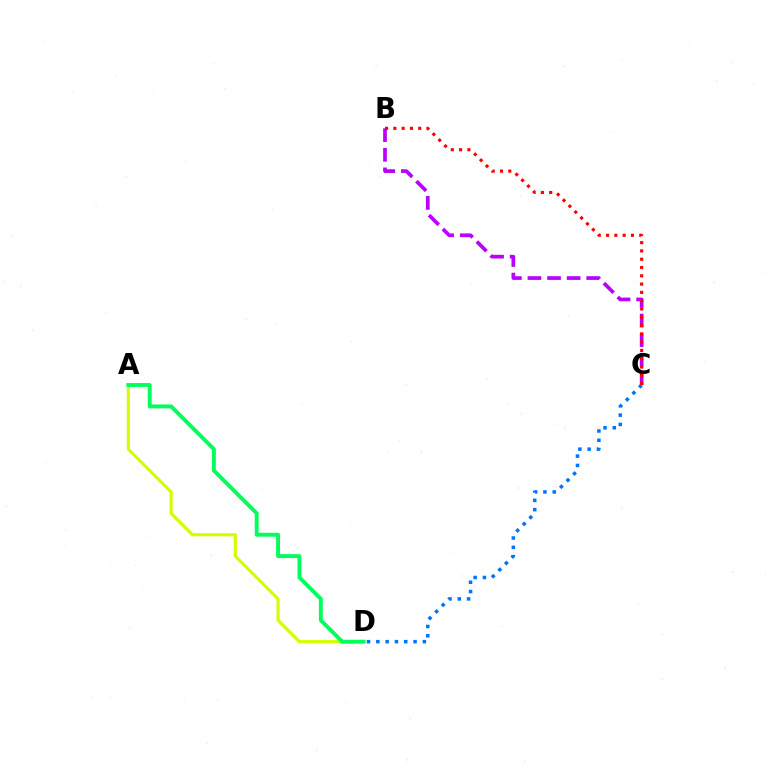{('A', 'D'): [{'color': '#d1ff00', 'line_style': 'solid', 'thickness': 2.27}, {'color': '#00ff5c', 'line_style': 'solid', 'thickness': 2.81}], ('B', 'C'): [{'color': '#b900ff', 'line_style': 'dashed', 'thickness': 2.66}, {'color': '#ff0000', 'line_style': 'dotted', 'thickness': 2.25}], ('C', 'D'): [{'color': '#0074ff', 'line_style': 'dotted', 'thickness': 2.53}]}